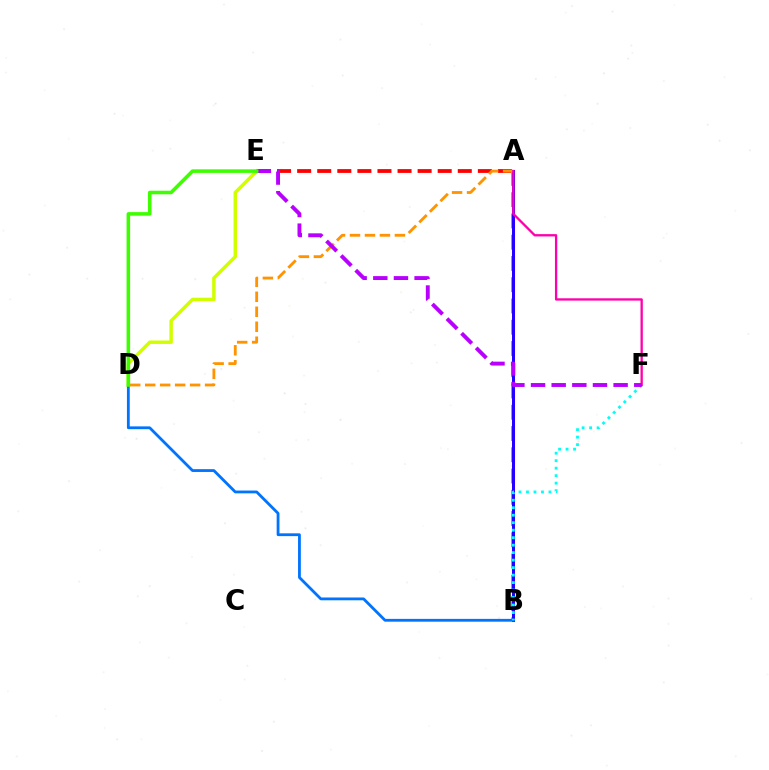{('A', 'E'): [{'color': '#ff0000', 'line_style': 'dashed', 'thickness': 2.73}], ('A', 'B'): [{'color': '#00ff5c', 'line_style': 'dashed', 'thickness': 2.89}, {'color': '#2500ff', 'line_style': 'solid', 'thickness': 2.19}], ('D', 'E'): [{'color': '#d1ff00', 'line_style': 'solid', 'thickness': 2.51}, {'color': '#3dff00', 'line_style': 'solid', 'thickness': 2.55}], ('B', 'D'): [{'color': '#0074ff', 'line_style': 'solid', 'thickness': 2.02}], ('A', 'D'): [{'color': '#ff9400', 'line_style': 'dashed', 'thickness': 2.03}], ('B', 'F'): [{'color': '#00fff6', 'line_style': 'dotted', 'thickness': 2.03}], ('A', 'F'): [{'color': '#ff00ac', 'line_style': 'solid', 'thickness': 1.67}], ('E', 'F'): [{'color': '#b900ff', 'line_style': 'dashed', 'thickness': 2.8}]}